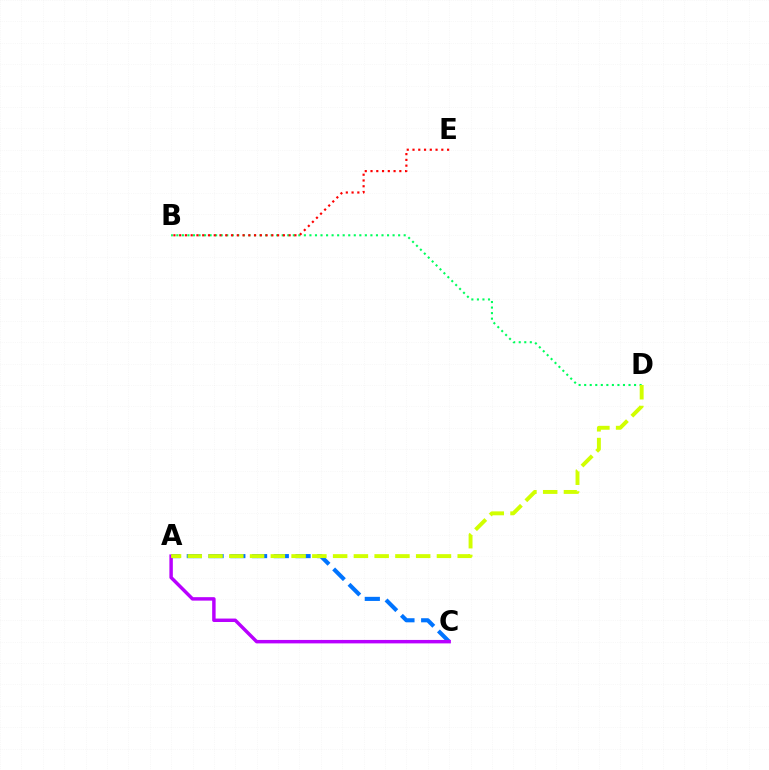{('A', 'C'): [{'color': '#0074ff', 'line_style': 'dashed', 'thickness': 2.95}, {'color': '#b900ff', 'line_style': 'solid', 'thickness': 2.48}], ('B', 'D'): [{'color': '#00ff5c', 'line_style': 'dotted', 'thickness': 1.51}], ('A', 'D'): [{'color': '#d1ff00', 'line_style': 'dashed', 'thickness': 2.82}], ('B', 'E'): [{'color': '#ff0000', 'line_style': 'dotted', 'thickness': 1.57}]}